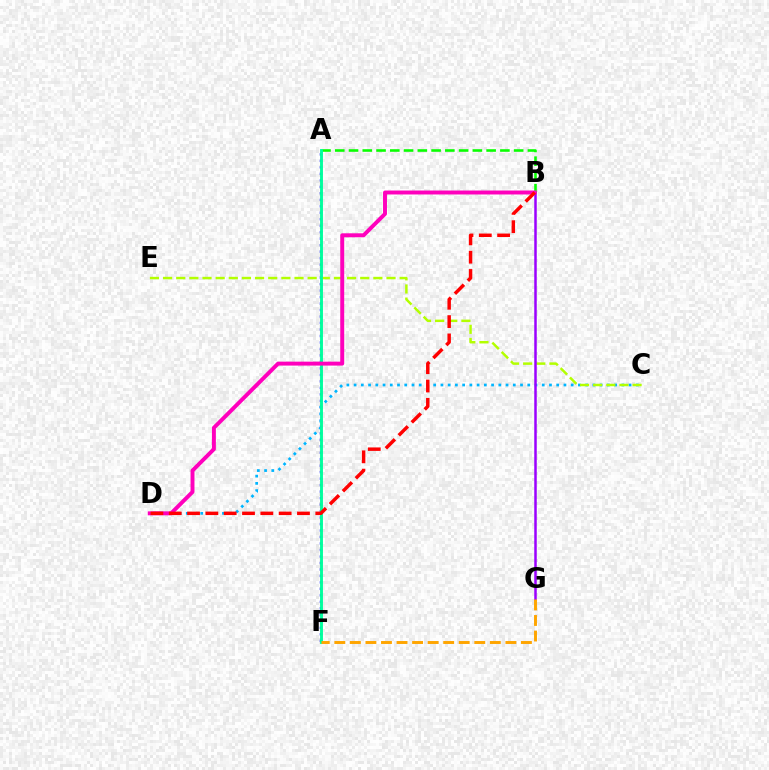{('A', 'F'): [{'color': '#0010ff', 'line_style': 'dotted', 'thickness': 1.76}, {'color': '#00ff9d', 'line_style': 'solid', 'thickness': 2.08}], ('C', 'D'): [{'color': '#00b5ff', 'line_style': 'dotted', 'thickness': 1.97}], ('A', 'B'): [{'color': '#08ff00', 'line_style': 'dashed', 'thickness': 1.87}], ('C', 'E'): [{'color': '#b3ff00', 'line_style': 'dashed', 'thickness': 1.79}], ('B', 'G'): [{'color': '#9b00ff', 'line_style': 'solid', 'thickness': 1.8}], ('F', 'G'): [{'color': '#ffa500', 'line_style': 'dashed', 'thickness': 2.11}], ('B', 'D'): [{'color': '#ff00bd', 'line_style': 'solid', 'thickness': 2.84}, {'color': '#ff0000', 'line_style': 'dashed', 'thickness': 2.49}]}